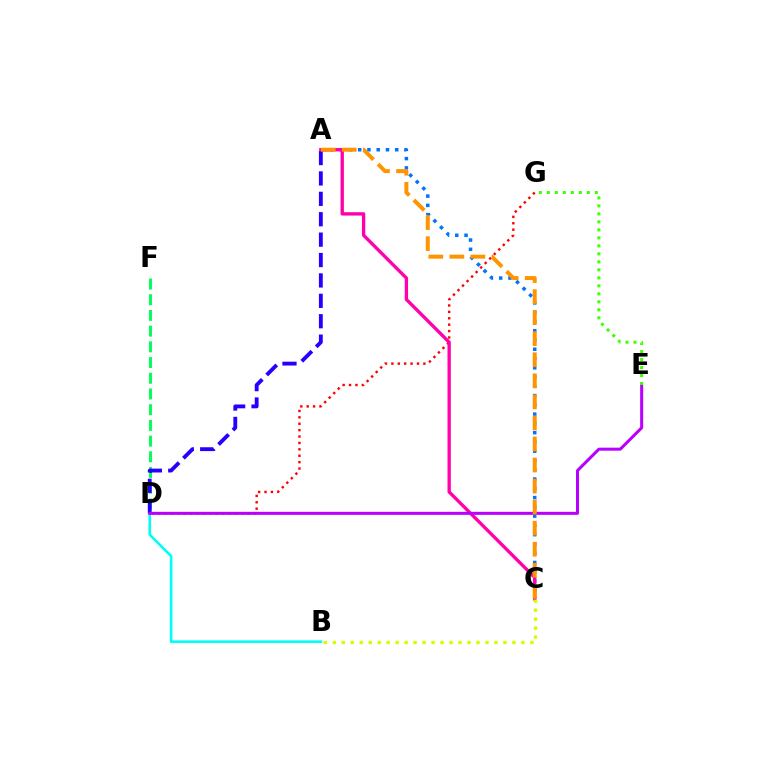{('B', 'D'): [{'color': '#00fff6', 'line_style': 'solid', 'thickness': 1.89}], ('A', 'C'): [{'color': '#0074ff', 'line_style': 'dotted', 'thickness': 2.52}, {'color': '#ff00ac', 'line_style': 'solid', 'thickness': 2.4}, {'color': '#ff9400', 'line_style': 'dashed', 'thickness': 2.86}], ('D', 'F'): [{'color': '#00ff5c', 'line_style': 'dashed', 'thickness': 2.13}], ('D', 'G'): [{'color': '#ff0000', 'line_style': 'dotted', 'thickness': 1.74}], ('A', 'D'): [{'color': '#2500ff', 'line_style': 'dashed', 'thickness': 2.77}], ('D', 'E'): [{'color': '#b900ff', 'line_style': 'solid', 'thickness': 2.17}], ('B', 'C'): [{'color': '#d1ff00', 'line_style': 'dotted', 'thickness': 2.44}], ('E', 'G'): [{'color': '#3dff00', 'line_style': 'dotted', 'thickness': 2.17}]}